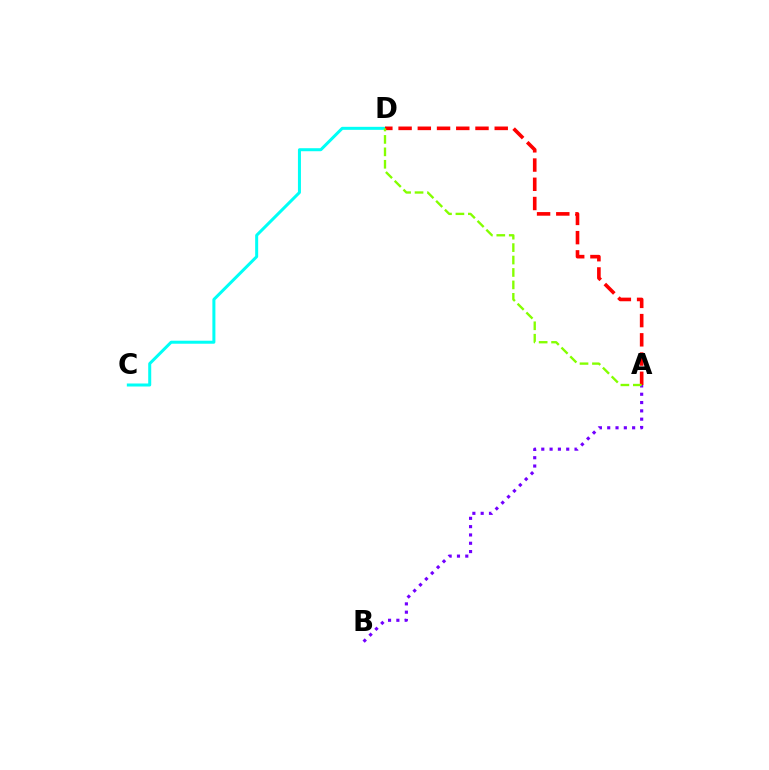{('C', 'D'): [{'color': '#00fff6', 'line_style': 'solid', 'thickness': 2.17}], ('A', 'B'): [{'color': '#7200ff', 'line_style': 'dotted', 'thickness': 2.26}], ('A', 'D'): [{'color': '#ff0000', 'line_style': 'dashed', 'thickness': 2.61}, {'color': '#84ff00', 'line_style': 'dashed', 'thickness': 1.69}]}